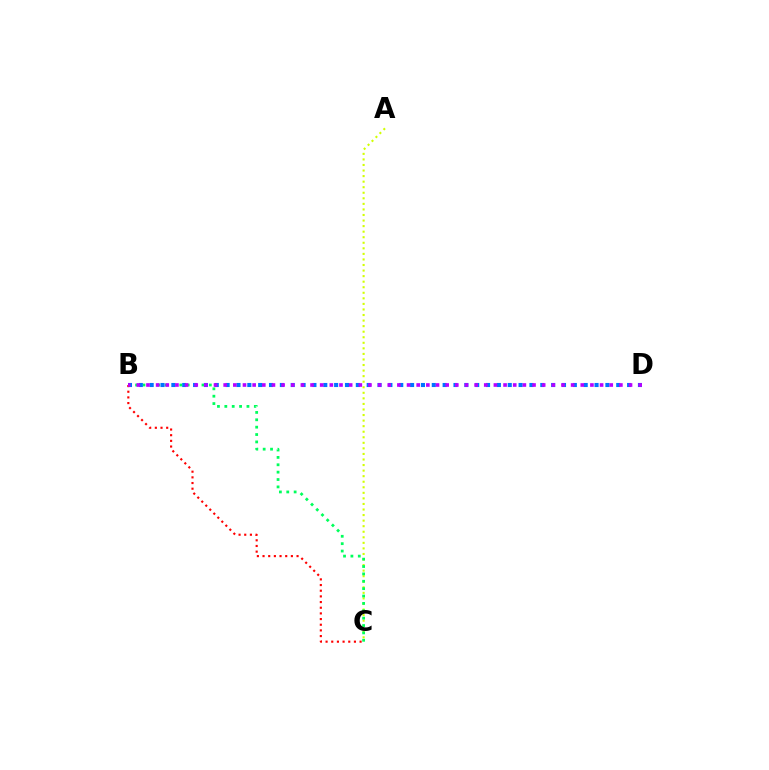{('A', 'C'): [{'color': '#d1ff00', 'line_style': 'dotted', 'thickness': 1.51}], ('B', 'C'): [{'color': '#00ff5c', 'line_style': 'dotted', 'thickness': 2.0}, {'color': '#ff0000', 'line_style': 'dotted', 'thickness': 1.54}], ('B', 'D'): [{'color': '#0074ff', 'line_style': 'dotted', 'thickness': 2.95}, {'color': '#b900ff', 'line_style': 'dotted', 'thickness': 2.62}]}